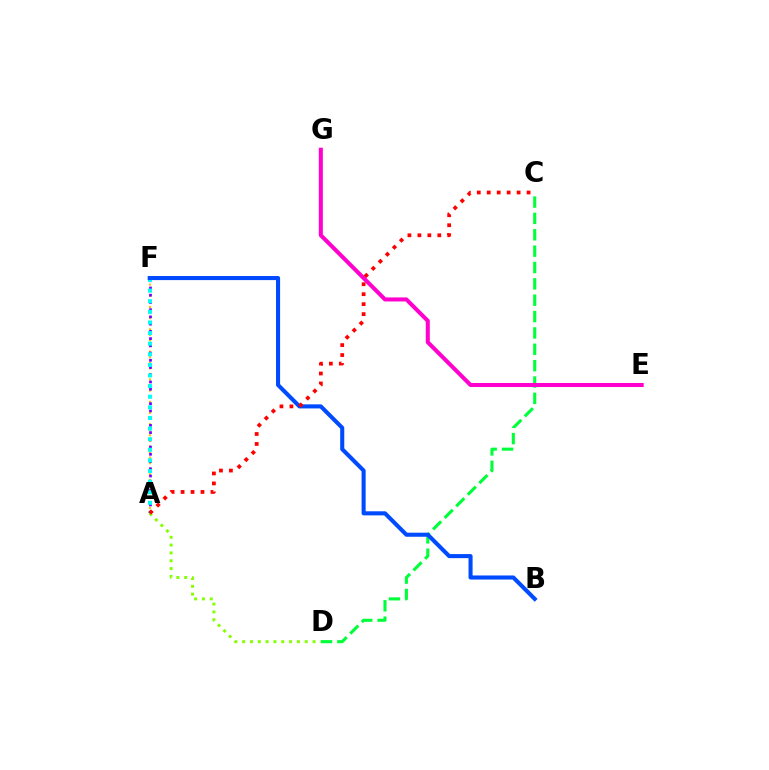{('A', 'F'): [{'color': '#ffbd00', 'line_style': 'dotted', 'thickness': 1.52}, {'color': '#7200ff', 'line_style': 'dotted', 'thickness': 1.96}, {'color': '#00fff6', 'line_style': 'dotted', 'thickness': 2.88}], ('C', 'D'): [{'color': '#00ff39', 'line_style': 'dashed', 'thickness': 2.22}], ('E', 'G'): [{'color': '#ff00cf', 'line_style': 'solid', 'thickness': 2.91}], ('A', 'D'): [{'color': '#84ff00', 'line_style': 'dotted', 'thickness': 2.13}], ('B', 'F'): [{'color': '#004bff', 'line_style': 'solid', 'thickness': 2.93}], ('A', 'C'): [{'color': '#ff0000', 'line_style': 'dotted', 'thickness': 2.71}]}